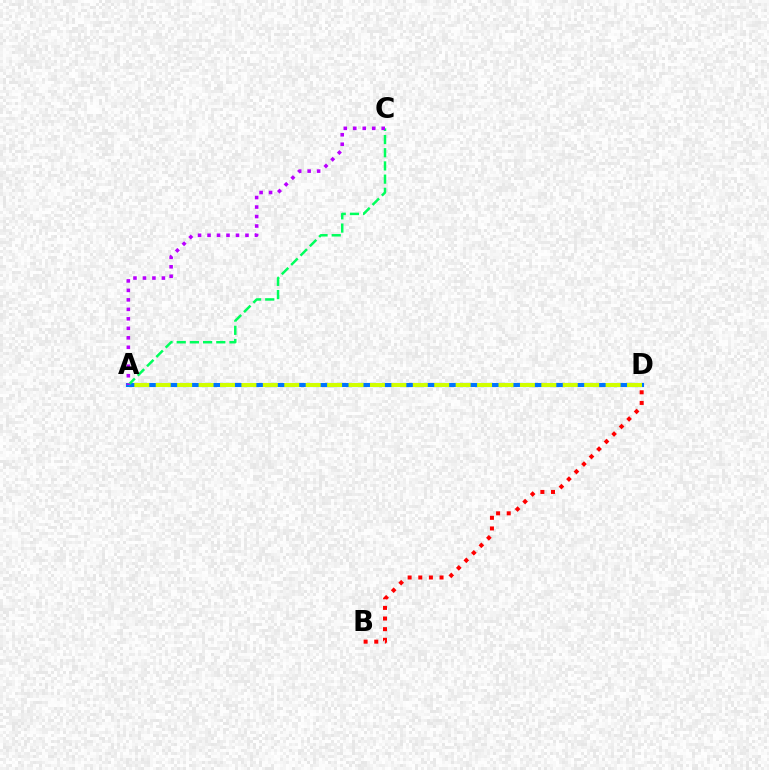{('B', 'D'): [{'color': '#ff0000', 'line_style': 'dotted', 'thickness': 2.89}], ('A', 'D'): [{'color': '#0074ff', 'line_style': 'solid', 'thickness': 2.96}, {'color': '#d1ff00', 'line_style': 'dashed', 'thickness': 2.91}], ('A', 'C'): [{'color': '#00ff5c', 'line_style': 'dashed', 'thickness': 1.79}, {'color': '#b900ff', 'line_style': 'dotted', 'thickness': 2.58}]}